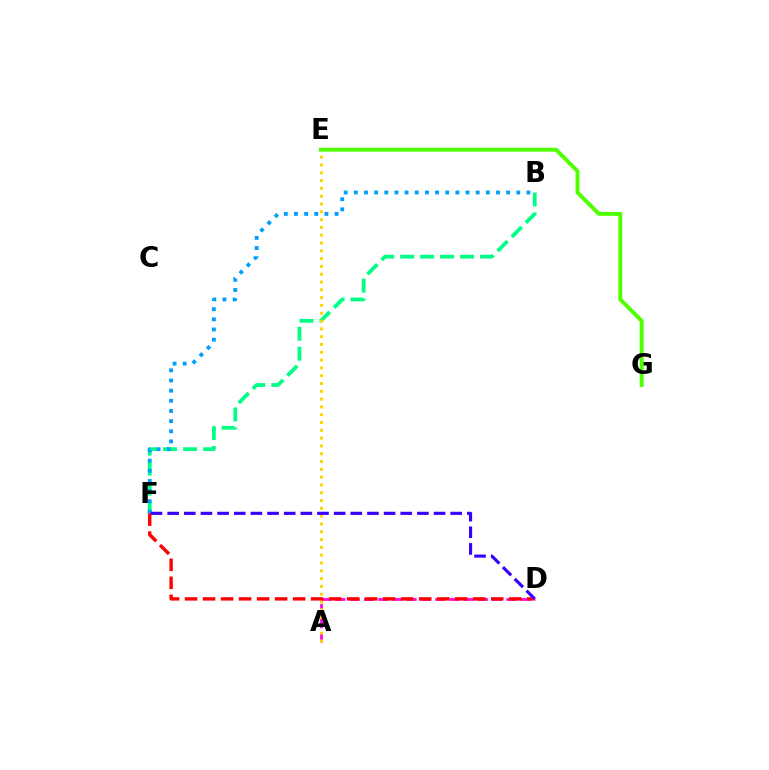{('E', 'G'): [{'color': '#4fff00', 'line_style': 'solid', 'thickness': 2.81}], ('A', 'D'): [{'color': '#ff00ed', 'line_style': 'dashed', 'thickness': 1.93}], ('B', 'F'): [{'color': '#00ff86', 'line_style': 'dashed', 'thickness': 2.71}, {'color': '#009eff', 'line_style': 'dotted', 'thickness': 2.76}], ('A', 'E'): [{'color': '#ffd500', 'line_style': 'dotted', 'thickness': 2.12}], ('D', 'F'): [{'color': '#ff0000', 'line_style': 'dashed', 'thickness': 2.45}, {'color': '#3700ff', 'line_style': 'dashed', 'thickness': 2.26}]}